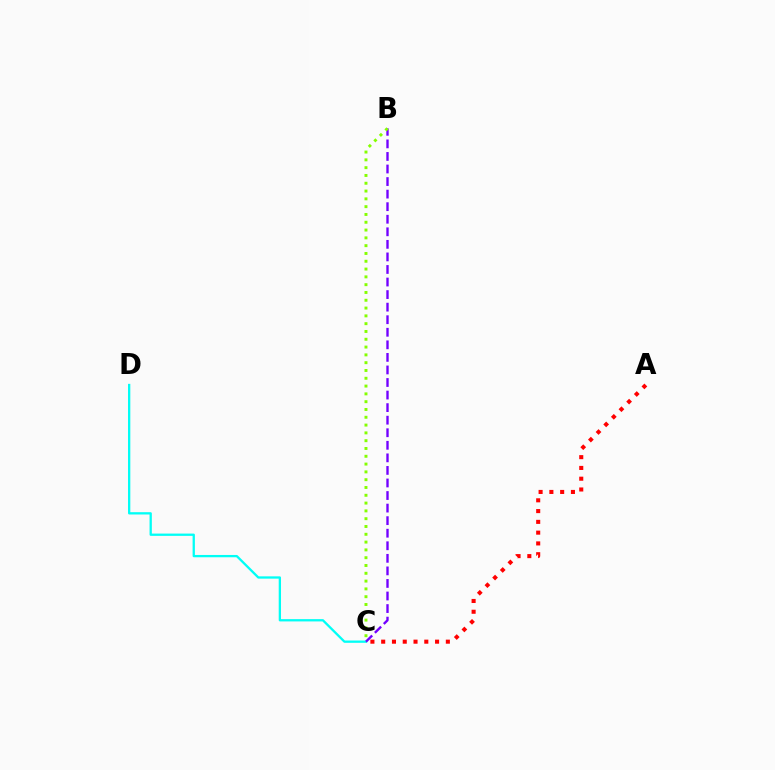{('C', 'D'): [{'color': '#00fff6', 'line_style': 'solid', 'thickness': 1.66}], ('A', 'C'): [{'color': '#ff0000', 'line_style': 'dotted', 'thickness': 2.93}], ('B', 'C'): [{'color': '#7200ff', 'line_style': 'dashed', 'thickness': 1.71}, {'color': '#84ff00', 'line_style': 'dotted', 'thickness': 2.12}]}